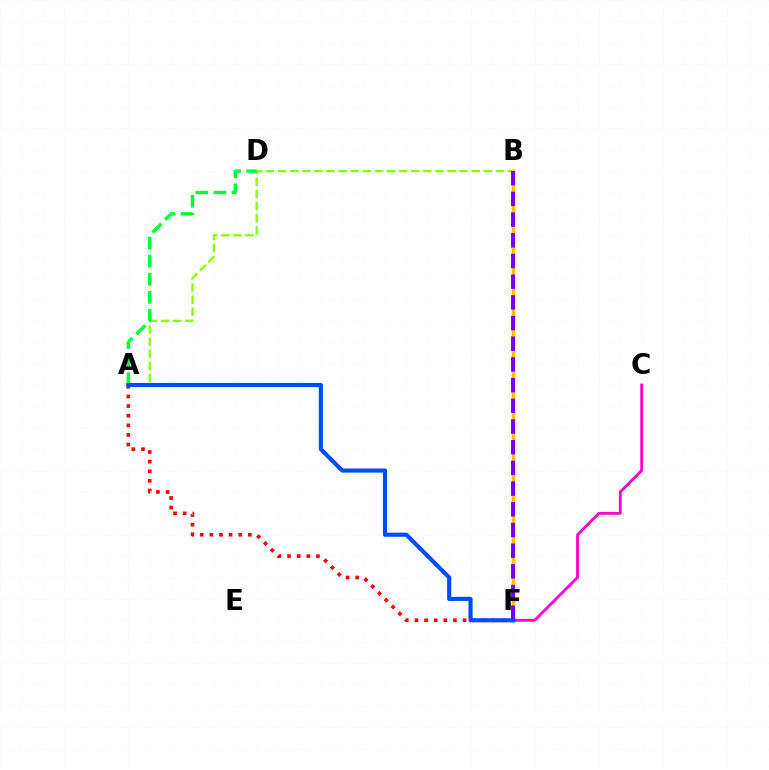{('A', 'B'): [{'color': '#84ff00', 'line_style': 'dashed', 'thickness': 1.64}], ('A', 'D'): [{'color': '#00ff39', 'line_style': 'dashed', 'thickness': 2.45}], ('C', 'F'): [{'color': '#ff00cf', 'line_style': 'solid', 'thickness': 2.03}], ('B', 'F'): [{'color': '#00fff6', 'line_style': 'solid', 'thickness': 2.45}, {'color': '#ffbd00', 'line_style': 'solid', 'thickness': 2.31}, {'color': '#7200ff', 'line_style': 'dashed', 'thickness': 2.81}], ('A', 'F'): [{'color': '#ff0000', 'line_style': 'dotted', 'thickness': 2.61}, {'color': '#004bff', 'line_style': 'solid', 'thickness': 2.97}]}